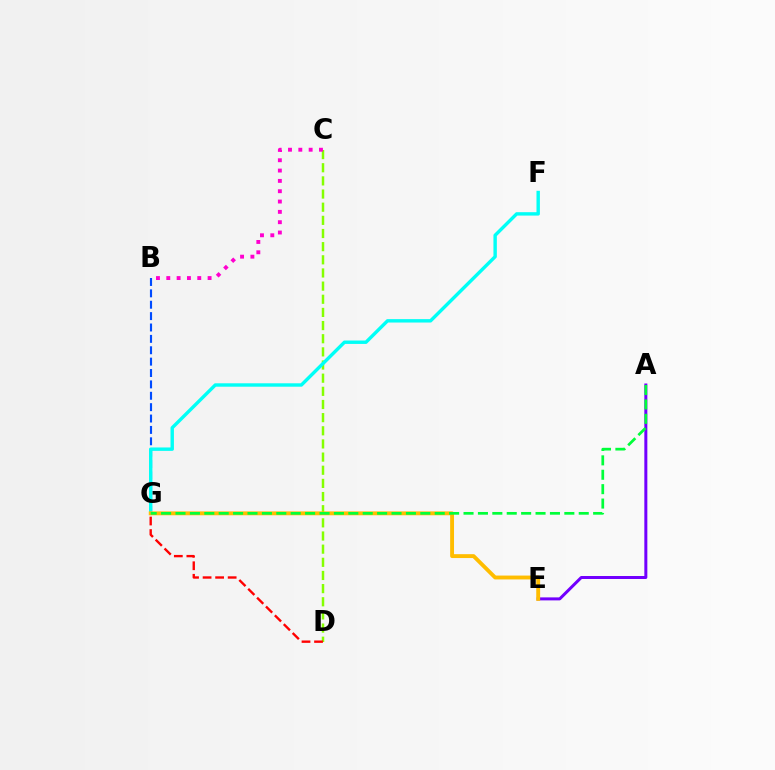{('C', 'D'): [{'color': '#84ff00', 'line_style': 'dashed', 'thickness': 1.79}], ('B', 'C'): [{'color': '#ff00cf', 'line_style': 'dotted', 'thickness': 2.81}], ('A', 'E'): [{'color': '#7200ff', 'line_style': 'solid', 'thickness': 2.16}], ('B', 'G'): [{'color': '#004bff', 'line_style': 'dashed', 'thickness': 1.55}], ('F', 'G'): [{'color': '#00fff6', 'line_style': 'solid', 'thickness': 2.45}], ('D', 'G'): [{'color': '#ff0000', 'line_style': 'dashed', 'thickness': 1.7}], ('E', 'G'): [{'color': '#ffbd00', 'line_style': 'solid', 'thickness': 2.79}], ('A', 'G'): [{'color': '#00ff39', 'line_style': 'dashed', 'thickness': 1.96}]}